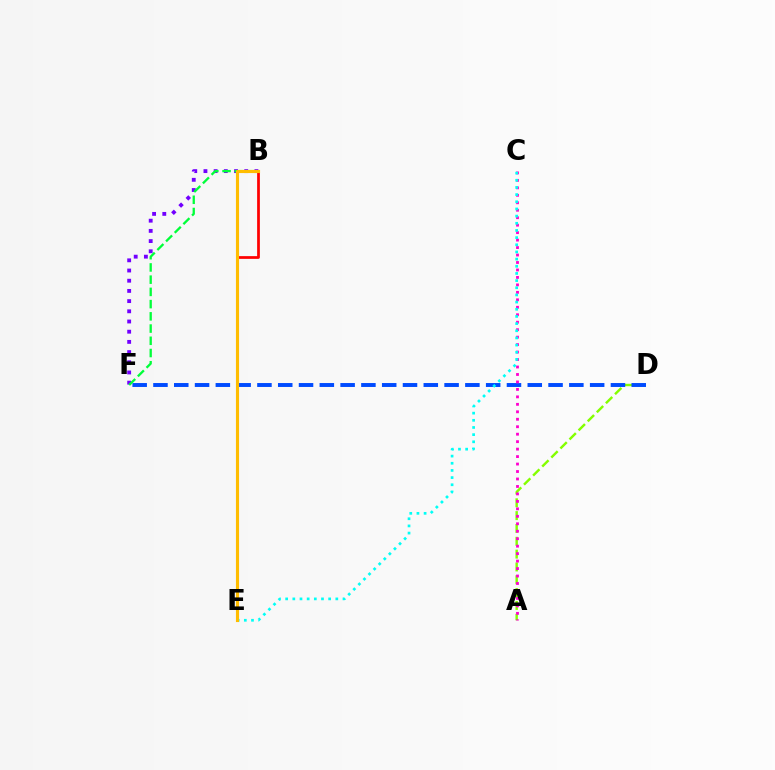{('A', 'D'): [{'color': '#84ff00', 'line_style': 'dashed', 'thickness': 1.74}], ('D', 'F'): [{'color': '#004bff', 'line_style': 'dashed', 'thickness': 2.82}], ('A', 'C'): [{'color': '#ff00cf', 'line_style': 'dotted', 'thickness': 2.03}], ('C', 'E'): [{'color': '#00fff6', 'line_style': 'dotted', 'thickness': 1.95}], ('B', 'F'): [{'color': '#7200ff', 'line_style': 'dotted', 'thickness': 2.77}, {'color': '#00ff39', 'line_style': 'dashed', 'thickness': 1.66}], ('B', 'E'): [{'color': '#ff0000', 'line_style': 'solid', 'thickness': 1.97}, {'color': '#ffbd00', 'line_style': 'solid', 'thickness': 2.25}]}